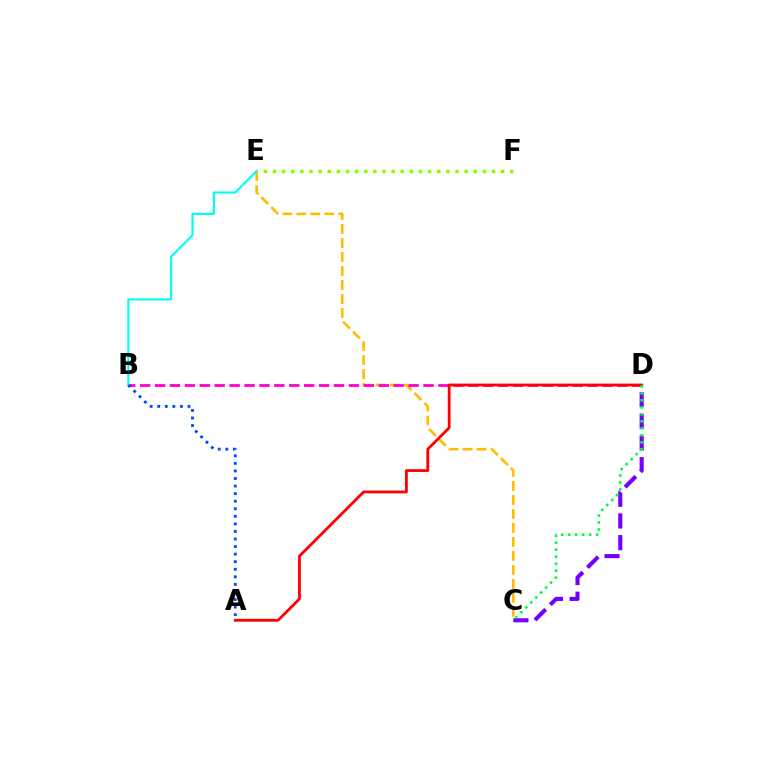{('C', 'D'): [{'color': '#7200ff', 'line_style': 'dashed', 'thickness': 2.95}, {'color': '#00ff39', 'line_style': 'dotted', 'thickness': 1.9}], ('C', 'E'): [{'color': '#ffbd00', 'line_style': 'dashed', 'thickness': 1.9}], ('B', 'D'): [{'color': '#ff00cf', 'line_style': 'dashed', 'thickness': 2.03}], ('B', 'E'): [{'color': '#00fff6', 'line_style': 'solid', 'thickness': 1.55}], ('E', 'F'): [{'color': '#84ff00', 'line_style': 'dotted', 'thickness': 2.48}], ('A', 'B'): [{'color': '#004bff', 'line_style': 'dotted', 'thickness': 2.06}], ('A', 'D'): [{'color': '#ff0000', 'line_style': 'solid', 'thickness': 2.01}]}